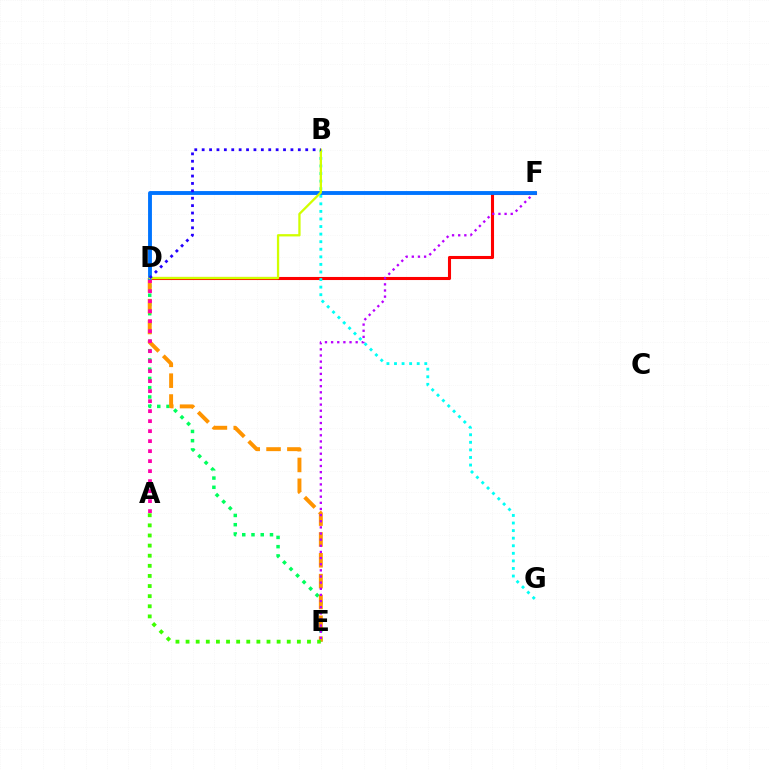{('D', 'E'): [{'color': '#00ff5c', 'line_style': 'dotted', 'thickness': 2.51}, {'color': '#ff9400', 'line_style': 'dashed', 'thickness': 2.83}], ('A', 'E'): [{'color': '#3dff00', 'line_style': 'dotted', 'thickness': 2.75}], ('D', 'F'): [{'color': '#ff0000', 'line_style': 'solid', 'thickness': 2.22}, {'color': '#0074ff', 'line_style': 'solid', 'thickness': 2.79}], ('A', 'D'): [{'color': '#ff00ac', 'line_style': 'dotted', 'thickness': 2.72}], ('E', 'F'): [{'color': '#b900ff', 'line_style': 'dotted', 'thickness': 1.67}], ('B', 'G'): [{'color': '#00fff6', 'line_style': 'dotted', 'thickness': 2.06}], ('B', 'D'): [{'color': '#d1ff00', 'line_style': 'solid', 'thickness': 1.65}, {'color': '#2500ff', 'line_style': 'dotted', 'thickness': 2.01}]}